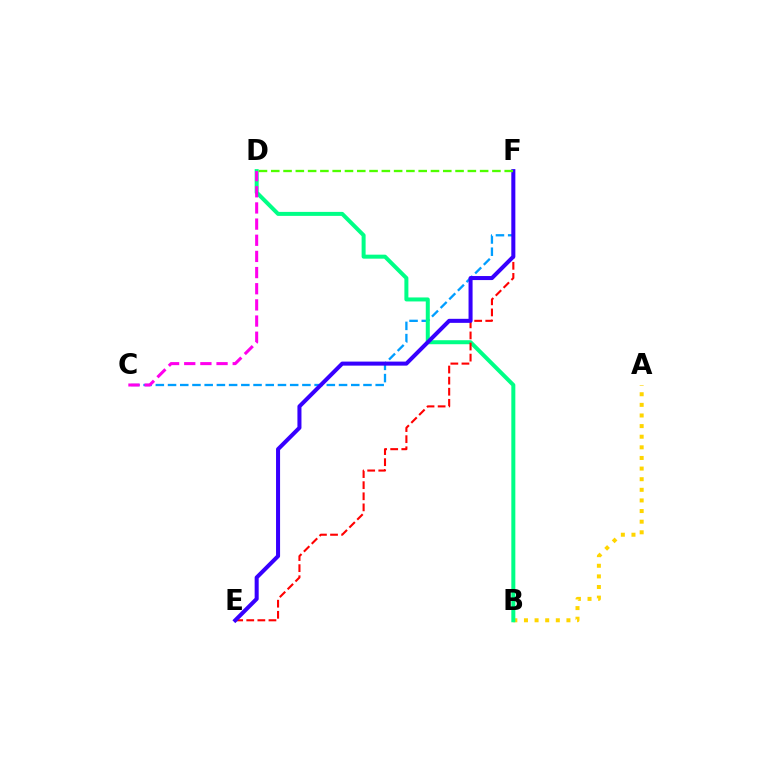{('C', 'F'): [{'color': '#009eff', 'line_style': 'dashed', 'thickness': 1.66}], ('A', 'B'): [{'color': '#ffd500', 'line_style': 'dotted', 'thickness': 2.89}], ('B', 'D'): [{'color': '#00ff86', 'line_style': 'solid', 'thickness': 2.88}], ('E', 'F'): [{'color': '#ff0000', 'line_style': 'dashed', 'thickness': 1.51}, {'color': '#3700ff', 'line_style': 'solid', 'thickness': 2.9}], ('C', 'D'): [{'color': '#ff00ed', 'line_style': 'dashed', 'thickness': 2.2}], ('D', 'F'): [{'color': '#4fff00', 'line_style': 'dashed', 'thickness': 1.67}]}